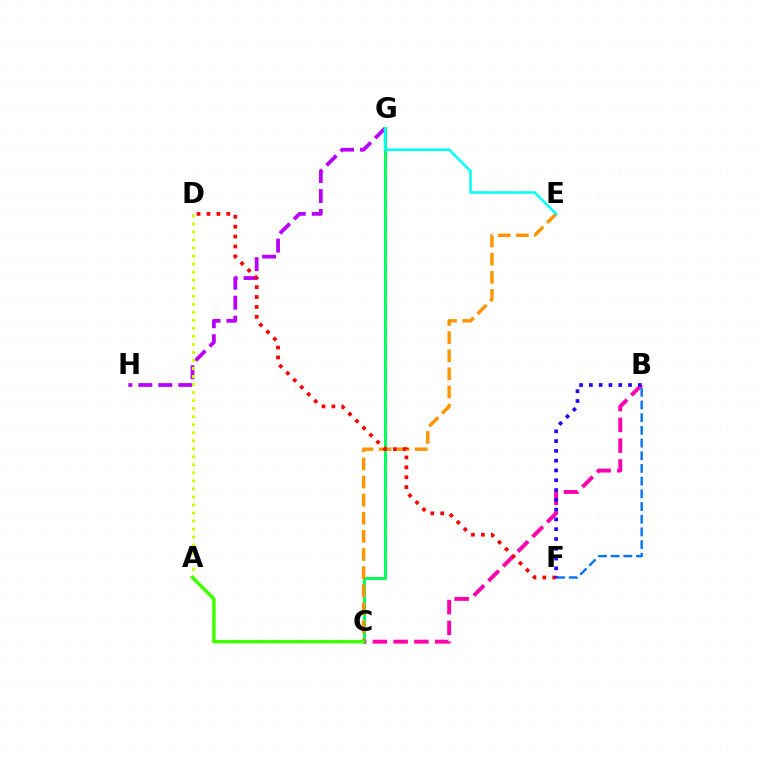{('C', 'G'): [{'color': '#00ff5c', 'line_style': 'solid', 'thickness': 2.18}], ('C', 'E'): [{'color': '#ff9400', 'line_style': 'dashed', 'thickness': 2.46}], ('G', 'H'): [{'color': '#b900ff', 'line_style': 'dashed', 'thickness': 2.71}], ('B', 'C'): [{'color': '#ff00ac', 'line_style': 'dashed', 'thickness': 2.82}], ('A', 'D'): [{'color': '#d1ff00', 'line_style': 'dotted', 'thickness': 2.18}], ('A', 'C'): [{'color': '#3dff00', 'line_style': 'solid', 'thickness': 2.49}], ('B', 'F'): [{'color': '#0074ff', 'line_style': 'dashed', 'thickness': 1.72}, {'color': '#2500ff', 'line_style': 'dotted', 'thickness': 2.66}], ('E', 'G'): [{'color': '#00fff6', 'line_style': 'solid', 'thickness': 1.81}], ('D', 'F'): [{'color': '#ff0000', 'line_style': 'dotted', 'thickness': 2.69}]}